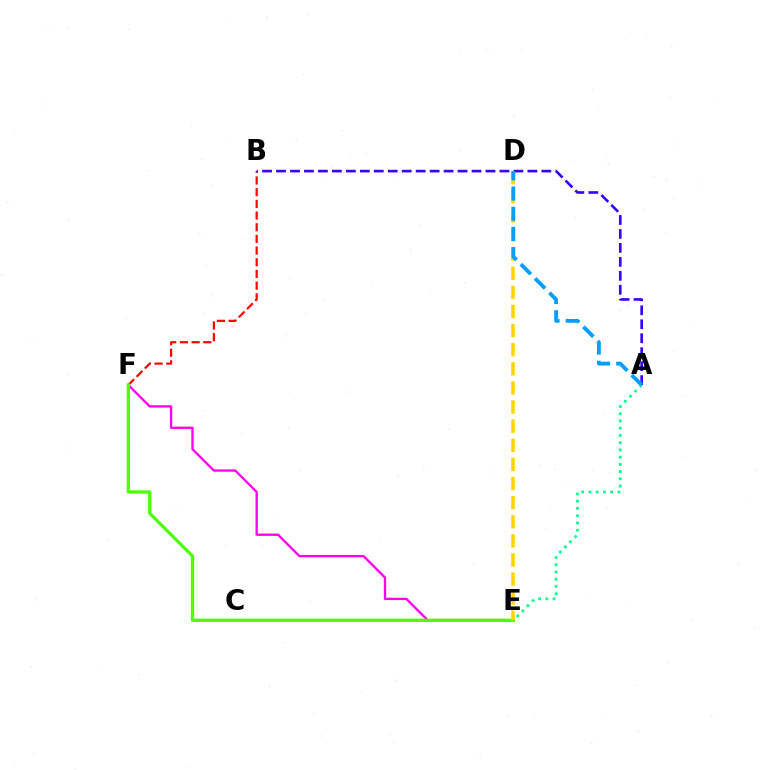{('B', 'F'): [{'color': '#ff0000', 'line_style': 'dashed', 'thickness': 1.59}], ('E', 'F'): [{'color': '#ff00ed', 'line_style': 'solid', 'thickness': 1.68}, {'color': '#4fff00', 'line_style': 'solid', 'thickness': 2.36}], ('A', 'B'): [{'color': '#3700ff', 'line_style': 'dashed', 'thickness': 1.9}], ('A', 'E'): [{'color': '#00ff86', 'line_style': 'dotted', 'thickness': 1.97}], ('D', 'E'): [{'color': '#ffd500', 'line_style': 'dashed', 'thickness': 2.6}], ('A', 'D'): [{'color': '#009eff', 'line_style': 'dashed', 'thickness': 2.74}]}